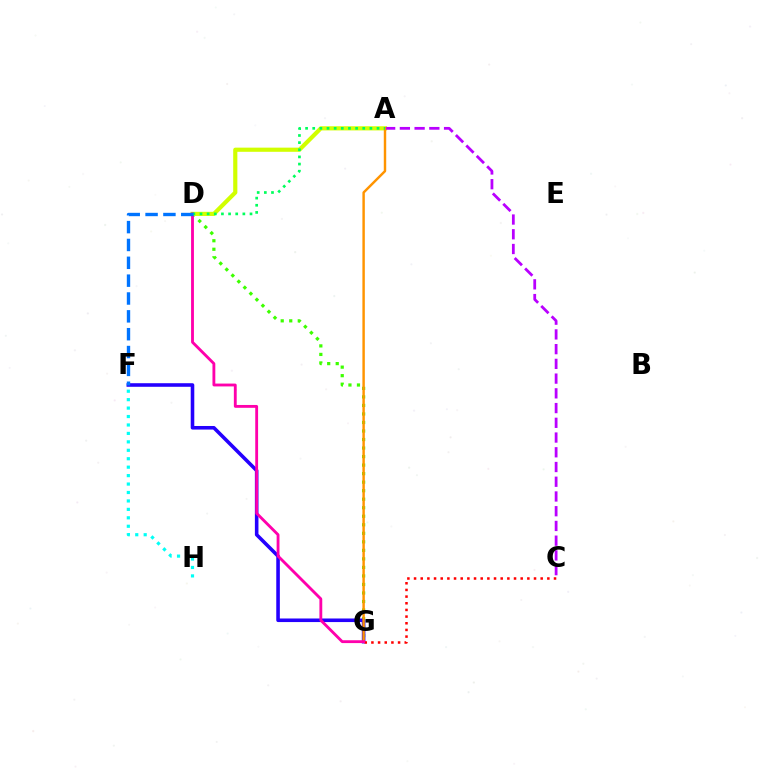{('D', 'G'): [{'color': '#3dff00', 'line_style': 'dotted', 'thickness': 2.32}, {'color': '#ff00ac', 'line_style': 'solid', 'thickness': 2.05}], ('A', 'D'): [{'color': '#d1ff00', 'line_style': 'solid', 'thickness': 2.99}, {'color': '#00ff5c', 'line_style': 'dotted', 'thickness': 1.94}], ('A', 'C'): [{'color': '#b900ff', 'line_style': 'dashed', 'thickness': 2.0}], ('F', 'G'): [{'color': '#2500ff', 'line_style': 'solid', 'thickness': 2.58}], ('C', 'G'): [{'color': '#ff0000', 'line_style': 'dotted', 'thickness': 1.81}], ('A', 'G'): [{'color': '#ff9400', 'line_style': 'solid', 'thickness': 1.76}], ('F', 'H'): [{'color': '#00fff6', 'line_style': 'dotted', 'thickness': 2.29}], ('D', 'F'): [{'color': '#0074ff', 'line_style': 'dashed', 'thickness': 2.42}]}